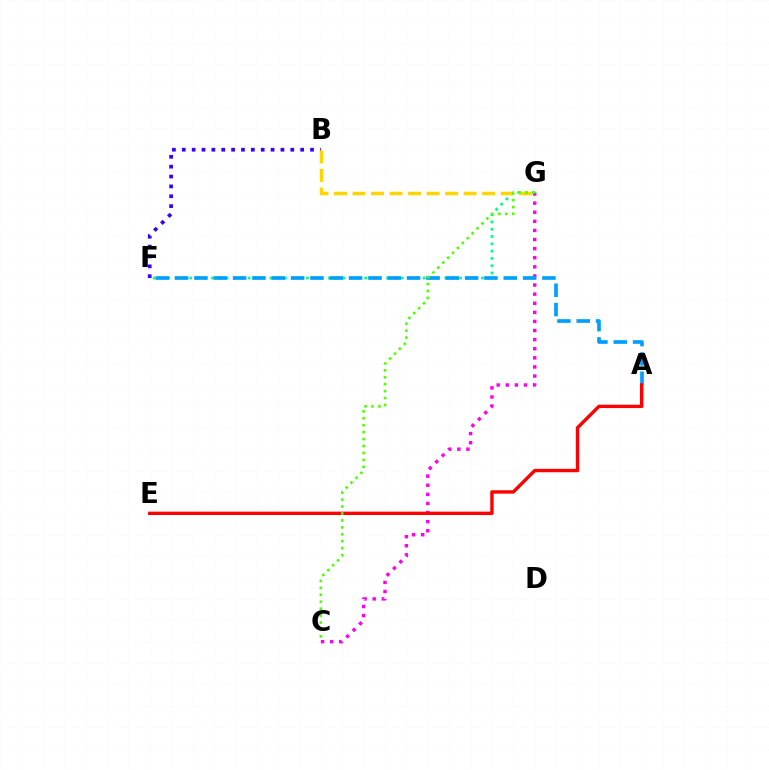{('C', 'G'): [{'color': '#ff00ed', 'line_style': 'dotted', 'thickness': 2.47}, {'color': '#4fff00', 'line_style': 'dotted', 'thickness': 1.88}], ('B', 'F'): [{'color': '#3700ff', 'line_style': 'dotted', 'thickness': 2.68}], ('F', 'G'): [{'color': '#00ff86', 'line_style': 'dotted', 'thickness': 1.98}], ('B', 'G'): [{'color': '#ffd500', 'line_style': 'dashed', 'thickness': 2.52}], ('A', 'F'): [{'color': '#009eff', 'line_style': 'dashed', 'thickness': 2.63}], ('A', 'E'): [{'color': '#ff0000', 'line_style': 'solid', 'thickness': 2.43}]}